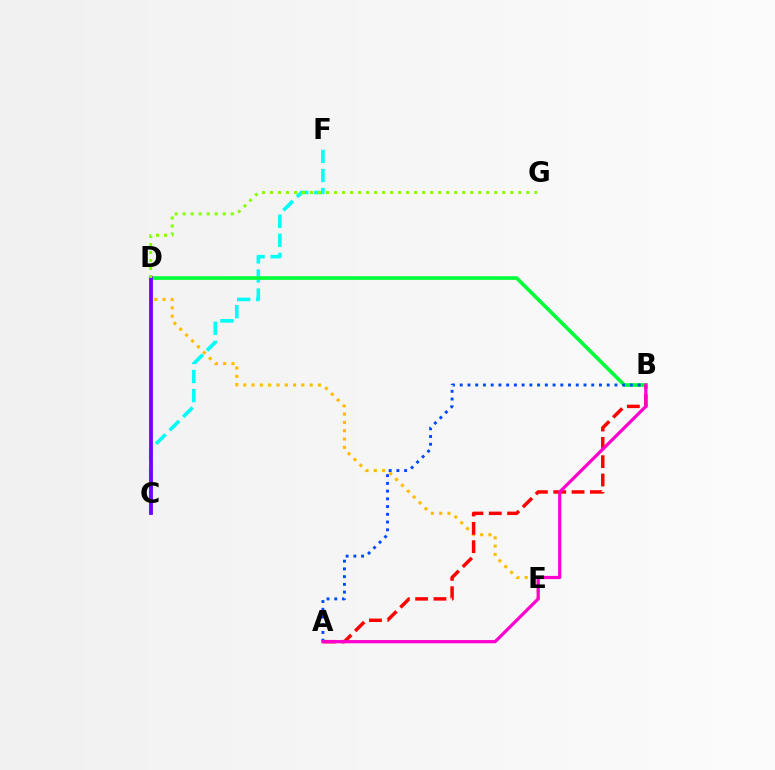{('D', 'E'): [{'color': '#ffbd00', 'line_style': 'dotted', 'thickness': 2.26}], ('C', 'F'): [{'color': '#00fff6', 'line_style': 'dashed', 'thickness': 2.59}], ('A', 'B'): [{'color': '#ff0000', 'line_style': 'dashed', 'thickness': 2.49}, {'color': '#004bff', 'line_style': 'dotted', 'thickness': 2.1}, {'color': '#ff00cf', 'line_style': 'solid', 'thickness': 2.32}], ('B', 'D'): [{'color': '#00ff39', 'line_style': 'solid', 'thickness': 2.62}], ('C', 'D'): [{'color': '#7200ff', 'line_style': 'solid', 'thickness': 2.73}], ('D', 'G'): [{'color': '#84ff00', 'line_style': 'dotted', 'thickness': 2.18}]}